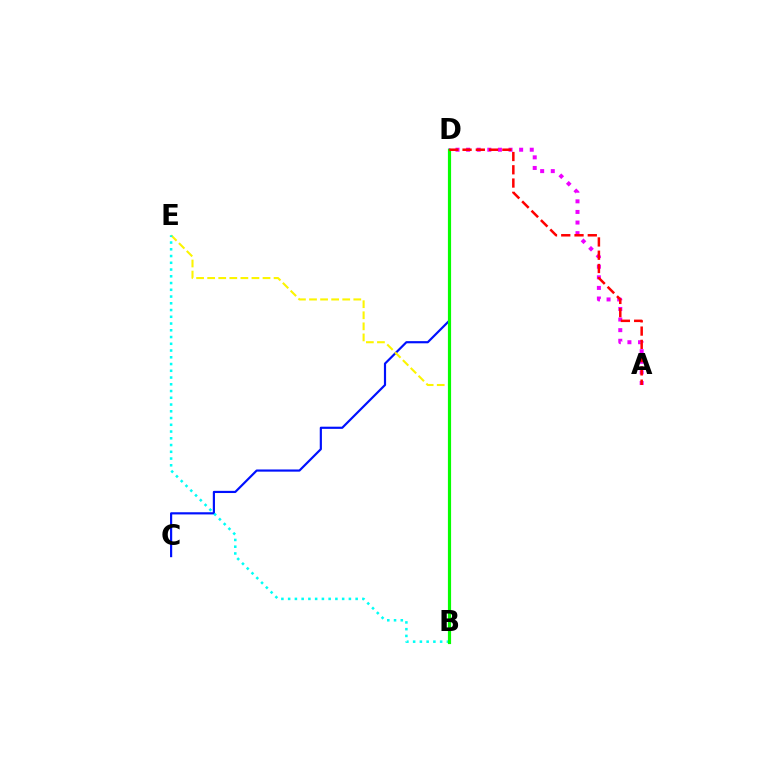{('C', 'D'): [{'color': '#0010ff', 'line_style': 'solid', 'thickness': 1.57}], ('B', 'E'): [{'color': '#fcf500', 'line_style': 'dashed', 'thickness': 1.5}, {'color': '#00fff6', 'line_style': 'dotted', 'thickness': 1.83}], ('A', 'D'): [{'color': '#ee00ff', 'line_style': 'dotted', 'thickness': 2.88}, {'color': '#ff0000', 'line_style': 'dashed', 'thickness': 1.8}], ('B', 'D'): [{'color': '#08ff00', 'line_style': 'solid', 'thickness': 2.28}]}